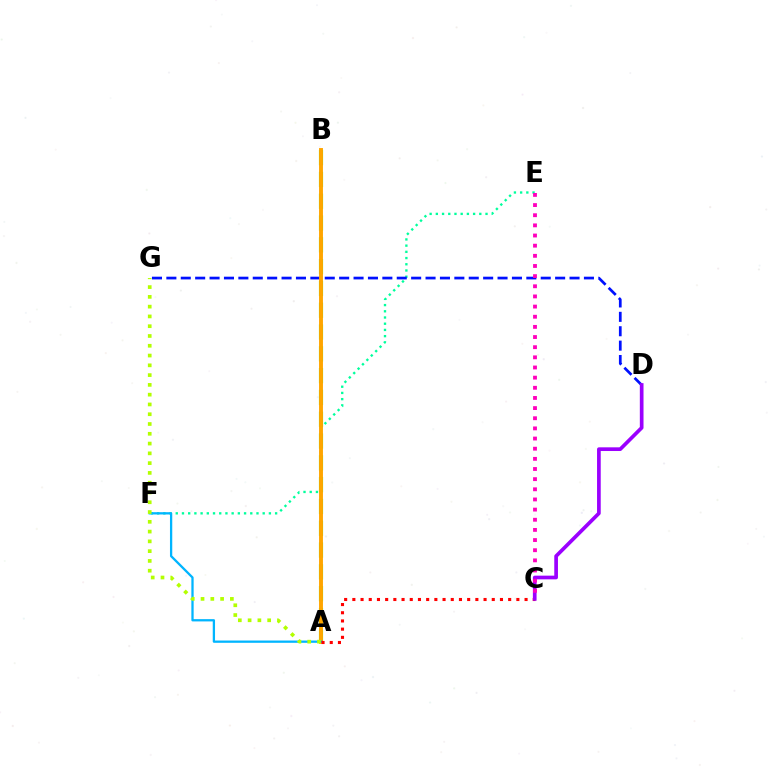{('A', 'B'): [{'color': '#08ff00', 'line_style': 'dashed', 'thickness': 2.96}, {'color': '#ffa500', 'line_style': 'solid', 'thickness': 2.81}], ('E', 'F'): [{'color': '#00ff9d', 'line_style': 'dotted', 'thickness': 1.69}], ('D', 'G'): [{'color': '#0010ff', 'line_style': 'dashed', 'thickness': 1.96}], ('A', 'F'): [{'color': '#00b5ff', 'line_style': 'solid', 'thickness': 1.64}], ('A', 'G'): [{'color': '#b3ff00', 'line_style': 'dotted', 'thickness': 2.66}], ('A', 'C'): [{'color': '#ff0000', 'line_style': 'dotted', 'thickness': 2.23}], ('C', 'D'): [{'color': '#9b00ff', 'line_style': 'solid', 'thickness': 2.65}], ('C', 'E'): [{'color': '#ff00bd', 'line_style': 'dotted', 'thickness': 2.76}]}